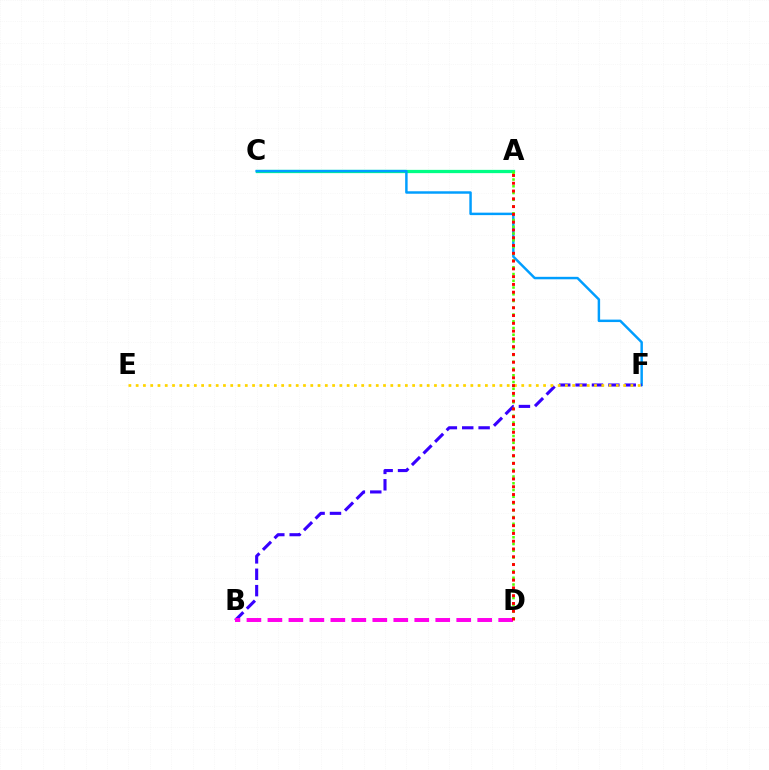{('A', 'C'): [{'color': '#00ff86', 'line_style': 'solid', 'thickness': 2.36}], ('C', 'F'): [{'color': '#009eff', 'line_style': 'solid', 'thickness': 1.77}], ('B', 'F'): [{'color': '#3700ff', 'line_style': 'dashed', 'thickness': 2.23}], ('A', 'D'): [{'color': '#4fff00', 'line_style': 'dotted', 'thickness': 1.83}, {'color': '#ff0000', 'line_style': 'dotted', 'thickness': 2.11}], ('E', 'F'): [{'color': '#ffd500', 'line_style': 'dotted', 'thickness': 1.98}], ('B', 'D'): [{'color': '#ff00ed', 'line_style': 'dashed', 'thickness': 2.85}]}